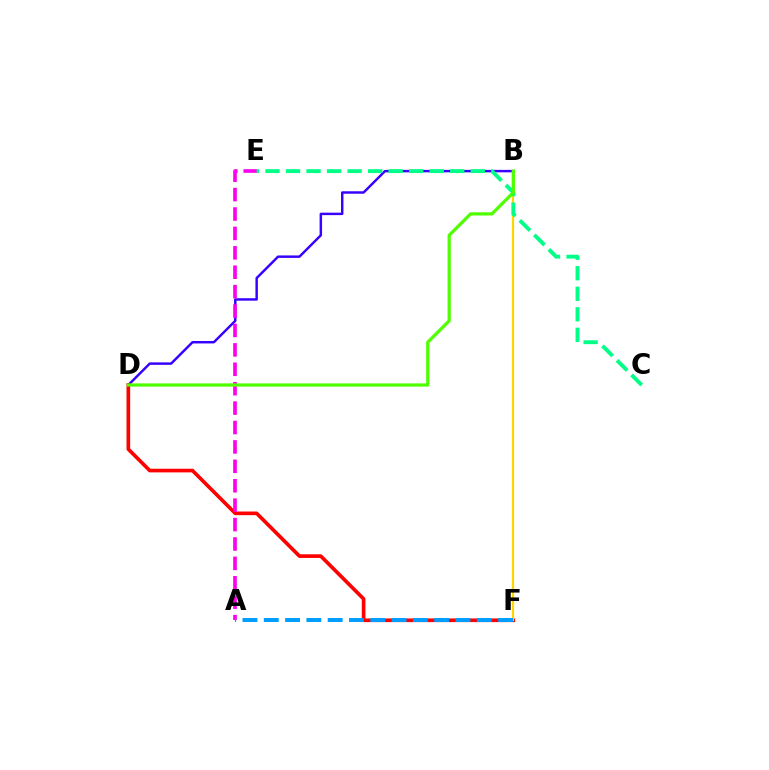{('B', 'D'): [{'color': '#3700ff', 'line_style': 'solid', 'thickness': 1.77}, {'color': '#4fff00', 'line_style': 'solid', 'thickness': 2.32}], ('D', 'F'): [{'color': '#ff0000', 'line_style': 'solid', 'thickness': 2.62}], ('B', 'F'): [{'color': '#ffd500', 'line_style': 'solid', 'thickness': 1.6}], ('A', 'E'): [{'color': '#ff00ed', 'line_style': 'dashed', 'thickness': 2.64}], ('C', 'E'): [{'color': '#00ff86', 'line_style': 'dashed', 'thickness': 2.79}], ('A', 'F'): [{'color': '#009eff', 'line_style': 'dashed', 'thickness': 2.89}]}